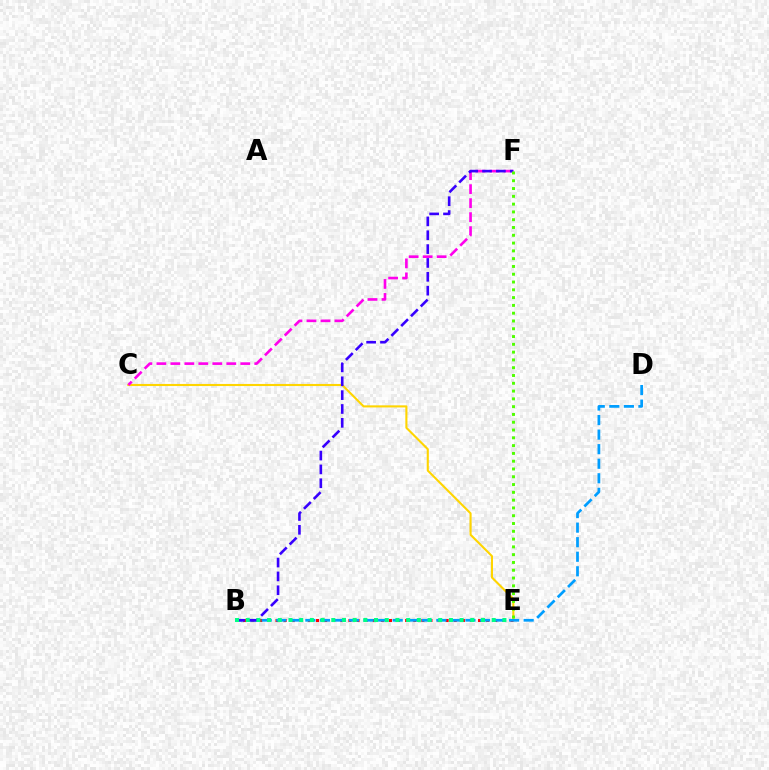{('C', 'E'): [{'color': '#ffd500', 'line_style': 'solid', 'thickness': 1.51}], ('C', 'F'): [{'color': '#ff00ed', 'line_style': 'dashed', 'thickness': 1.9}], ('B', 'E'): [{'color': '#ff0000', 'line_style': 'dotted', 'thickness': 2.2}, {'color': '#00ff86', 'line_style': 'dotted', 'thickness': 2.91}], ('B', 'D'): [{'color': '#009eff', 'line_style': 'dashed', 'thickness': 1.98}], ('B', 'F'): [{'color': '#3700ff', 'line_style': 'dashed', 'thickness': 1.88}], ('E', 'F'): [{'color': '#4fff00', 'line_style': 'dotted', 'thickness': 2.12}]}